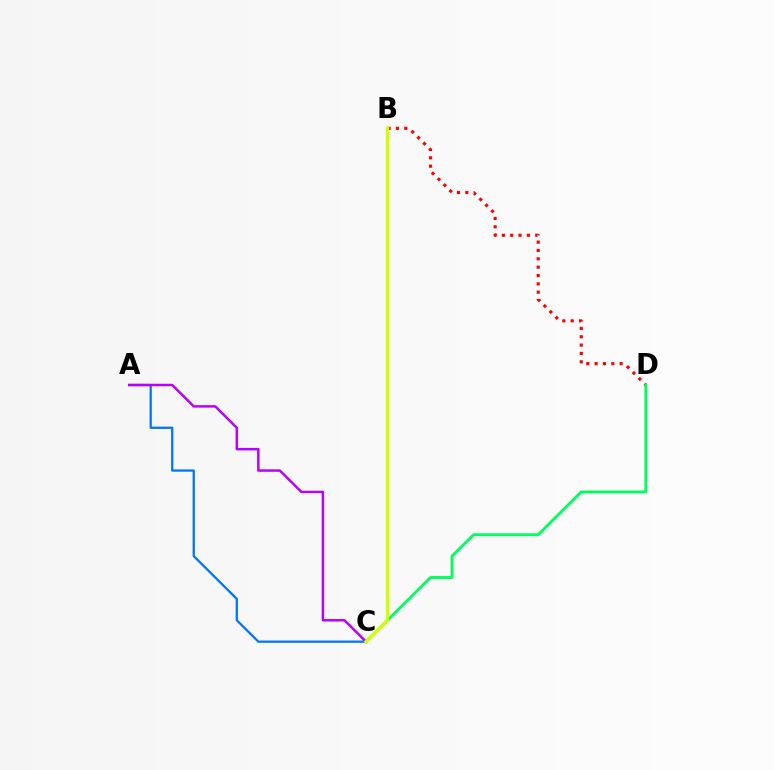{('B', 'D'): [{'color': '#ff0000', 'line_style': 'dotted', 'thickness': 2.27}], ('C', 'D'): [{'color': '#00ff5c', 'line_style': 'solid', 'thickness': 2.07}], ('A', 'C'): [{'color': '#0074ff', 'line_style': 'solid', 'thickness': 1.63}, {'color': '#b900ff', 'line_style': 'solid', 'thickness': 1.78}], ('B', 'C'): [{'color': '#d1ff00', 'line_style': 'solid', 'thickness': 2.39}]}